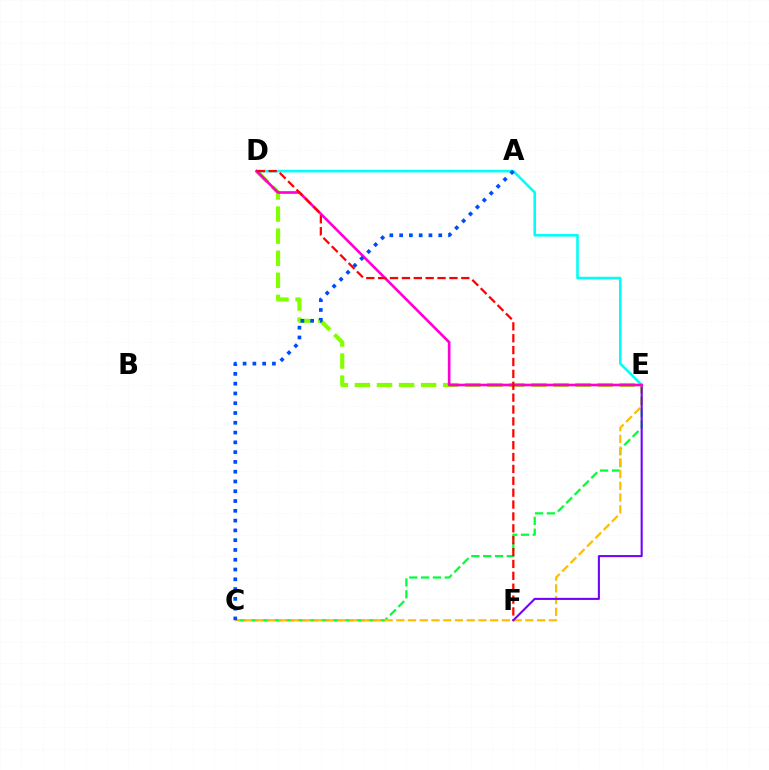{('D', 'E'): [{'color': '#84ff00', 'line_style': 'dashed', 'thickness': 3.0}, {'color': '#00fff6', 'line_style': 'solid', 'thickness': 1.87}, {'color': '#ff00cf', 'line_style': 'solid', 'thickness': 1.92}], ('C', 'E'): [{'color': '#00ff39', 'line_style': 'dashed', 'thickness': 1.61}, {'color': '#ffbd00', 'line_style': 'dashed', 'thickness': 1.59}], ('E', 'F'): [{'color': '#7200ff', 'line_style': 'solid', 'thickness': 1.5}], ('A', 'C'): [{'color': '#004bff', 'line_style': 'dotted', 'thickness': 2.66}], ('D', 'F'): [{'color': '#ff0000', 'line_style': 'dashed', 'thickness': 1.61}]}